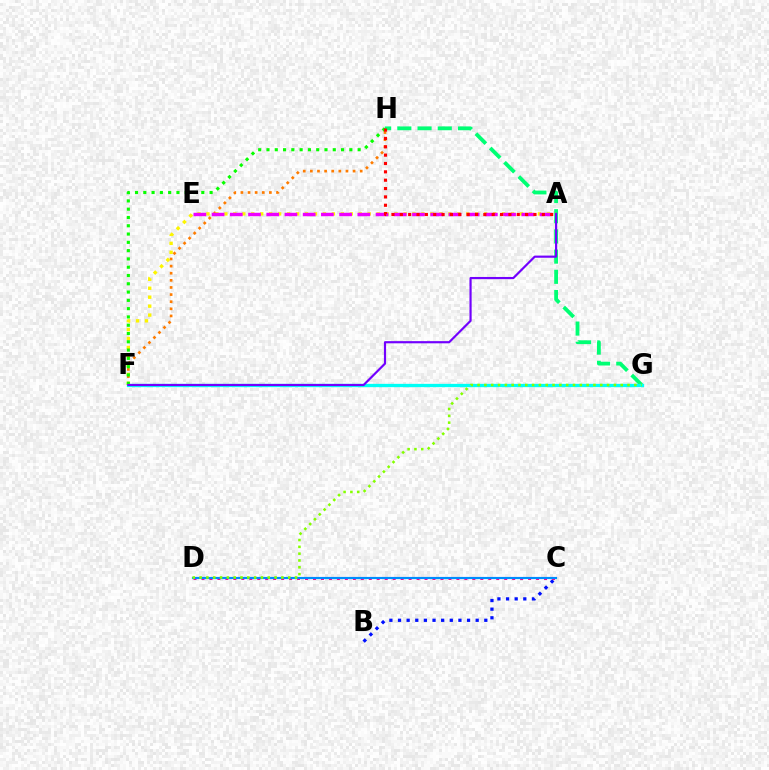{('B', 'C'): [{'color': '#0010ff', 'line_style': 'dotted', 'thickness': 2.34}], ('G', 'H'): [{'color': '#00ff74', 'line_style': 'dashed', 'thickness': 2.74}], ('F', 'H'): [{'color': '#ff7c00', 'line_style': 'dotted', 'thickness': 1.93}, {'color': '#08ff00', 'line_style': 'dotted', 'thickness': 2.25}], ('F', 'G'): [{'color': '#00fff6', 'line_style': 'solid', 'thickness': 2.38}], ('A', 'F'): [{'color': '#fcf500', 'line_style': 'dotted', 'thickness': 2.43}, {'color': '#7200ff', 'line_style': 'solid', 'thickness': 1.56}], ('C', 'D'): [{'color': '#ff0094', 'line_style': 'dotted', 'thickness': 2.16}, {'color': '#008cff', 'line_style': 'solid', 'thickness': 1.56}], ('A', 'E'): [{'color': '#ee00ff', 'line_style': 'dashed', 'thickness': 2.47}], ('A', 'H'): [{'color': '#ff0000', 'line_style': 'dotted', 'thickness': 2.27}], ('D', 'G'): [{'color': '#84ff00', 'line_style': 'dotted', 'thickness': 1.85}]}